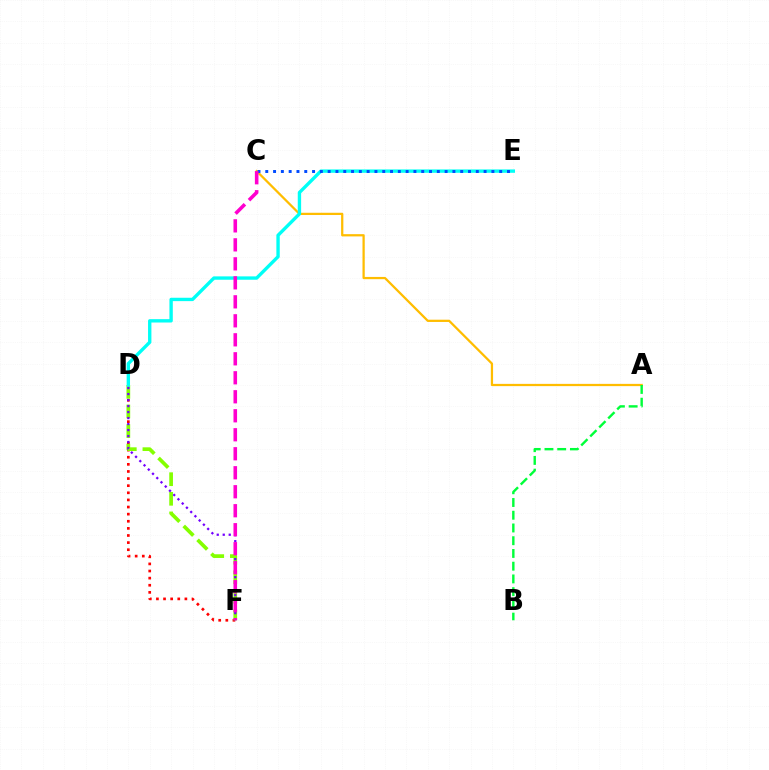{('D', 'F'): [{'color': '#ff0000', 'line_style': 'dotted', 'thickness': 1.93}, {'color': '#84ff00', 'line_style': 'dashed', 'thickness': 2.66}, {'color': '#7200ff', 'line_style': 'dotted', 'thickness': 1.63}], ('A', 'C'): [{'color': '#ffbd00', 'line_style': 'solid', 'thickness': 1.62}], ('A', 'B'): [{'color': '#00ff39', 'line_style': 'dashed', 'thickness': 1.73}], ('D', 'E'): [{'color': '#00fff6', 'line_style': 'solid', 'thickness': 2.42}], ('C', 'E'): [{'color': '#004bff', 'line_style': 'dotted', 'thickness': 2.12}], ('C', 'F'): [{'color': '#ff00cf', 'line_style': 'dashed', 'thickness': 2.58}]}